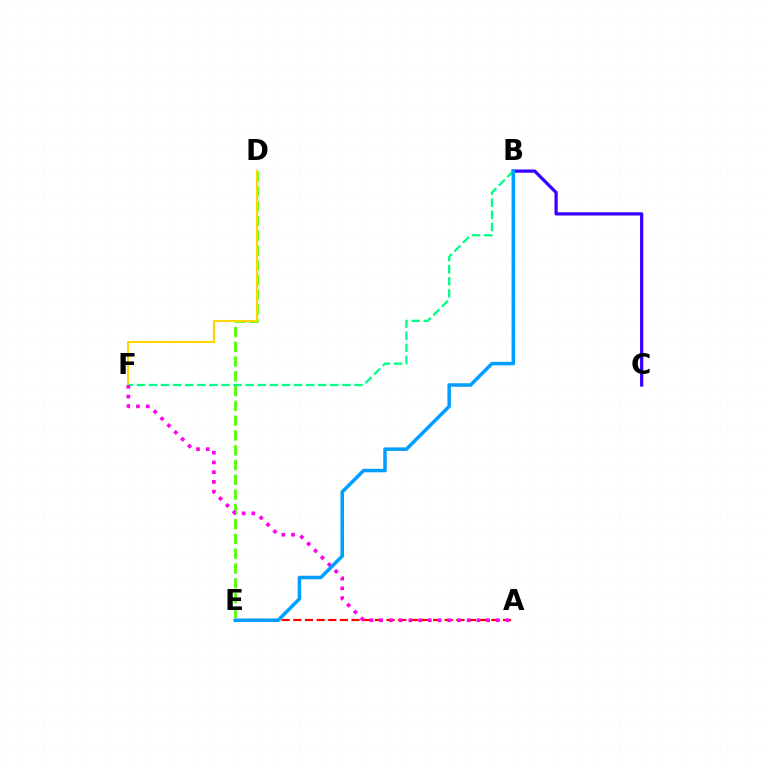{('D', 'E'): [{'color': '#4fff00', 'line_style': 'dashed', 'thickness': 2.01}], ('B', 'C'): [{'color': '#3700ff', 'line_style': 'solid', 'thickness': 2.33}], ('D', 'F'): [{'color': '#ffd500', 'line_style': 'solid', 'thickness': 1.52}], ('A', 'E'): [{'color': '#ff0000', 'line_style': 'dashed', 'thickness': 1.58}], ('B', 'F'): [{'color': '#00ff86', 'line_style': 'dashed', 'thickness': 1.64}], ('A', 'F'): [{'color': '#ff00ed', 'line_style': 'dotted', 'thickness': 2.64}], ('B', 'E'): [{'color': '#009eff', 'line_style': 'solid', 'thickness': 2.53}]}